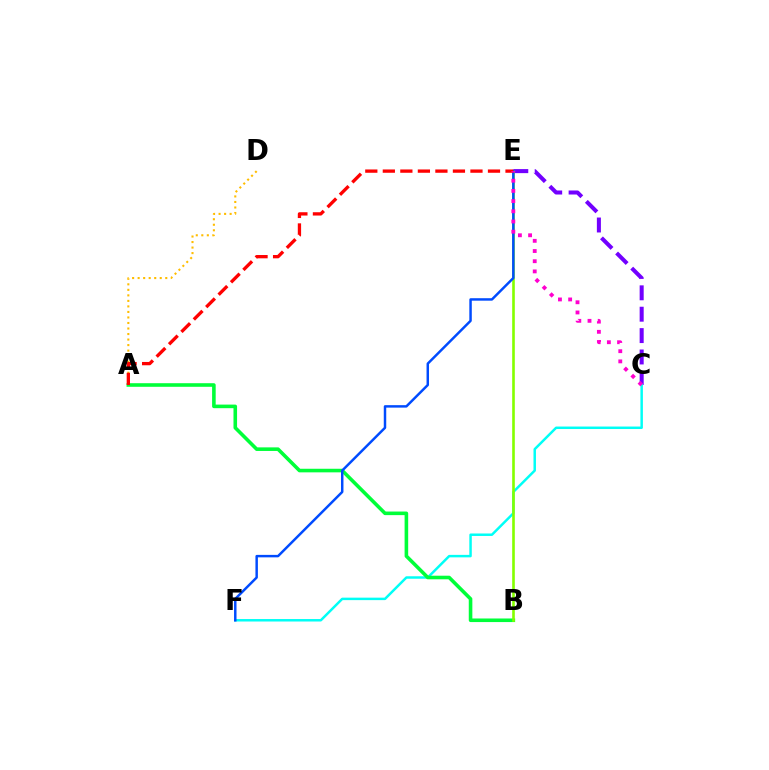{('C', 'E'): [{'color': '#7200ff', 'line_style': 'dashed', 'thickness': 2.91}, {'color': '#ff00cf', 'line_style': 'dotted', 'thickness': 2.77}], ('C', 'F'): [{'color': '#00fff6', 'line_style': 'solid', 'thickness': 1.78}], ('A', 'B'): [{'color': '#00ff39', 'line_style': 'solid', 'thickness': 2.58}], ('B', 'E'): [{'color': '#84ff00', 'line_style': 'solid', 'thickness': 1.89}], ('A', 'D'): [{'color': '#ffbd00', 'line_style': 'dotted', 'thickness': 1.5}], ('E', 'F'): [{'color': '#004bff', 'line_style': 'solid', 'thickness': 1.78}], ('A', 'E'): [{'color': '#ff0000', 'line_style': 'dashed', 'thickness': 2.38}]}